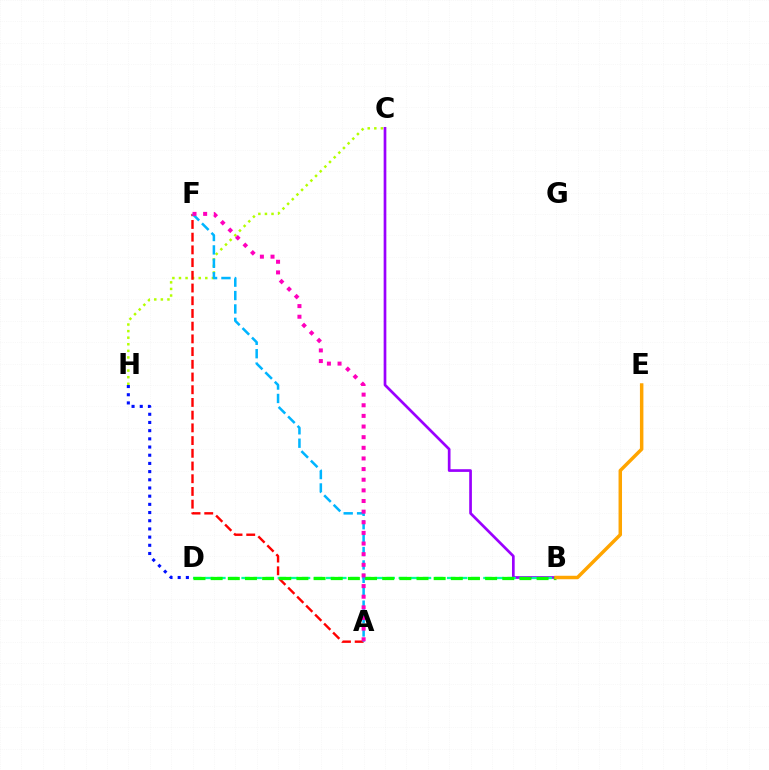{('C', 'H'): [{'color': '#b3ff00', 'line_style': 'dotted', 'thickness': 1.79}], ('B', 'C'): [{'color': '#9b00ff', 'line_style': 'solid', 'thickness': 1.94}], ('B', 'D'): [{'color': '#00ff9d', 'line_style': 'dashed', 'thickness': 1.64}, {'color': '#08ff00', 'line_style': 'dashed', 'thickness': 2.33}], ('A', 'F'): [{'color': '#ff0000', 'line_style': 'dashed', 'thickness': 1.73}, {'color': '#00b5ff', 'line_style': 'dashed', 'thickness': 1.82}, {'color': '#ff00bd', 'line_style': 'dotted', 'thickness': 2.89}], ('D', 'H'): [{'color': '#0010ff', 'line_style': 'dotted', 'thickness': 2.22}], ('B', 'E'): [{'color': '#ffa500', 'line_style': 'solid', 'thickness': 2.5}]}